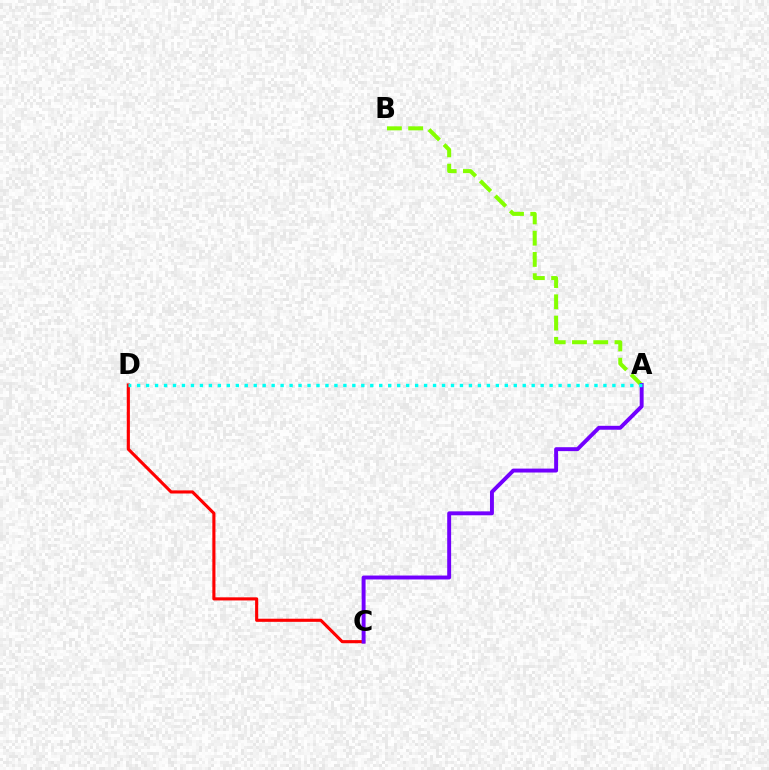{('A', 'B'): [{'color': '#84ff00', 'line_style': 'dashed', 'thickness': 2.89}], ('C', 'D'): [{'color': '#ff0000', 'line_style': 'solid', 'thickness': 2.24}], ('A', 'C'): [{'color': '#7200ff', 'line_style': 'solid', 'thickness': 2.82}], ('A', 'D'): [{'color': '#00fff6', 'line_style': 'dotted', 'thickness': 2.44}]}